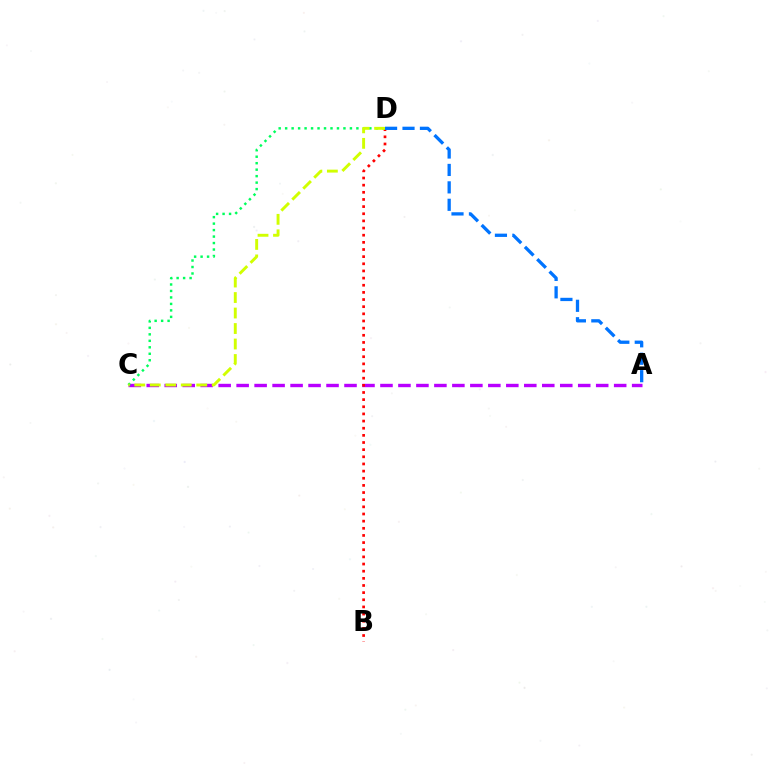{('A', 'C'): [{'color': '#b900ff', 'line_style': 'dashed', 'thickness': 2.44}], ('B', 'D'): [{'color': '#ff0000', 'line_style': 'dotted', 'thickness': 1.94}], ('C', 'D'): [{'color': '#00ff5c', 'line_style': 'dotted', 'thickness': 1.76}, {'color': '#d1ff00', 'line_style': 'dashed', 'thickness': 2.1}], ('A', 'D'): [{'color': '#0074ff', 'line_style': 'dashed', 'thickness': 2.37}]}